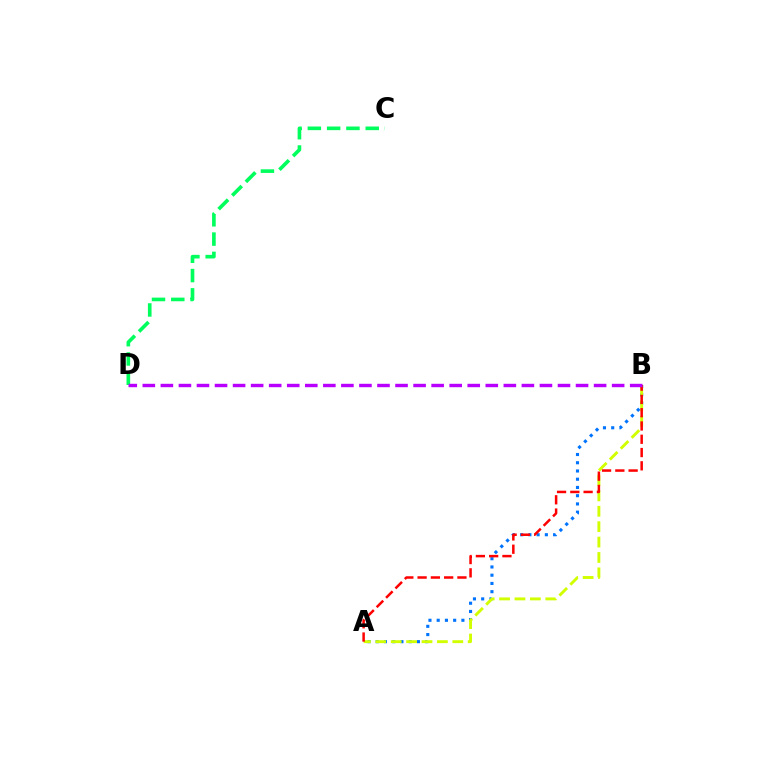{('A', 'B'): [{'color': '#0074ff', 'line_style': 'dotted', 'thickness': 2.24}, {'color': '#d1ff00', 'line_style': 'dashed', 'thickness': 2.09}, {'color': '#ff0000', 'line_style': 'dashed', 'thickness': 1.8}], ('C', 'D'): [{'color': '#00ff5c', 'line_style': 'dashed', 'thickness': 2.62}], ('B', 'D'): [{'color': '#b900ff', 'line_style': 'dashed', 'thickness': 2.45}]}